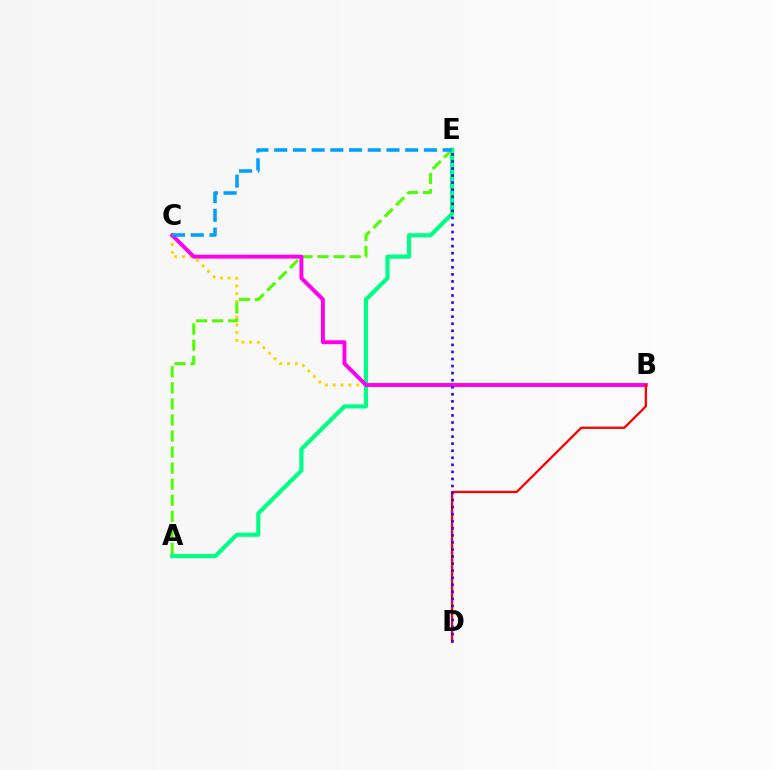{('B', 'C'): [{'color': '#ffd500', 'line_style': 'dotted', 'thickness': 2.12}, {'color': '#ff00ed', 'line_style': 'solid', 'thickness': 2.82}], ('A', 'E'): [{'color': '#00ff86', 'line_style': 'solid', 'thickness': 3.0}, {'color': '#4fff00', 'line_style': 'dashed', 'thickness': 2.18}], ('B', 'D'): [{'color': '#ff0000', 'line_style': 'solid', 'thickness': 1.64}], ('D', 'E'): [{'color': '#3700ff', 'line_style': 'dotted', 'thickness': 1.92}], ('C', 'E'): [{'color': '#009eff', 'line_style': 'dashed', 'thickness': 2.54}]}